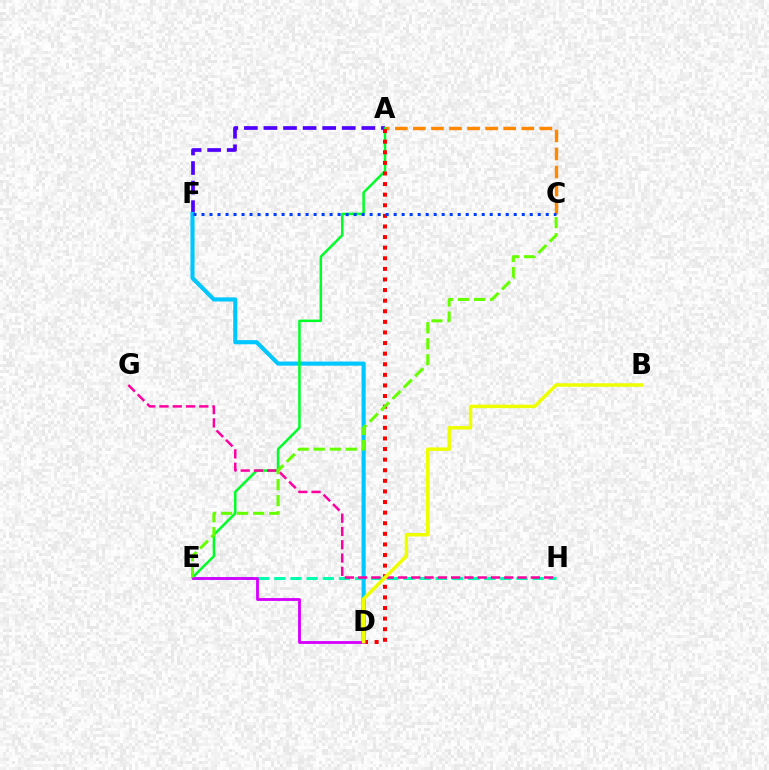{('E', 'H'): [{'color': '#00ffaf', 'line_style': 'dashed', 'thickness': 2.19}], ('A', 'C'): [{'color': '#ff8800', 'line_style': 'dashed', 'thickness': 2.45}], ('A', 'F'): [{'color': '#4f00ff', 'line_style': 'dashed', 'thickness': 2.66}], ('D', 'F'): [{'color': '#00c7ff', 'line_style': 'solid', 'thickness': 2.97}], ('A', 'E'): [{'color': '#00ff27', 'line_style': 'solid', 'thickness': 1.8}], ('A', 'D'): [{'color': '#ff0000', 'line_style': 'dotted', 'thickness': 2.88}], ('D', 'E'): [{'color': '#d600ff', 'line_style': 'solid', 'thickness': 2.05}], ('G', 'H'): [{'color': '#ff00a0', 'line_style': 'dashed', 'thickness': 1.81}], ('C', 'F'): [{'color': '#003fff', 'line_style': 'dotted', 'thickness': 2.18}], ('B', 'D'): [{'color': '#eeff00', 'line_style': 'solid', 'thickness': 2.52}], ('C', 'E'): [{'color': '#66ff00', 'line_style': 'dashed', 'thickness': 2.18}]}